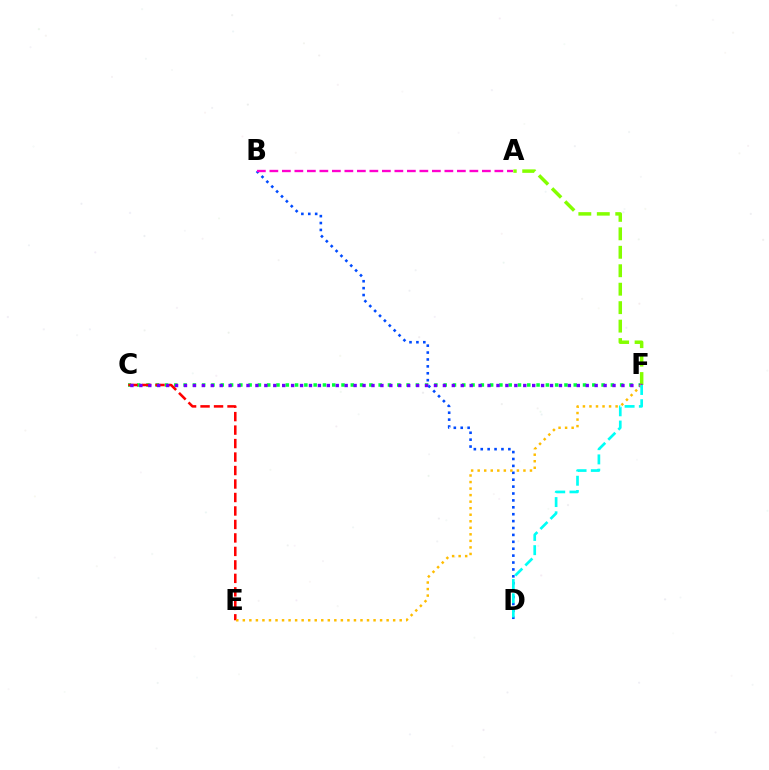{('C', 'F'): [{'color': '#00ff39', 'line_style': 'dotted', 'thickness': 2.52}, {'color': '#7200ff', 'line_style': 'dotted', 'thickness': 2.43}], ('B', 'D'): [{'color': '#004bff', 'line_style': 'dotted', 'thickness': 1.88}], ('C', 'E'): [{'color': '#ff0000', 'line_style': 'dashed', 'thickness': 1.83}], ('A', 'B'): [{'color': '#ff00cf', 'line_style': 'dashed', 'thickness': 1.7}], ('A', 'F'): [{'color': '#84ff00', 'line_style': 'dashed', 'thickness': 2.51}], ('E', 'F'): [{'color': '#ffbd00', 'line_style': 'dotted', 'thickness': 1.78}], ('D', 'F'): [{'color': '#00fff6', 'line_style': 'dashed', 'thickness': 1.93}]}